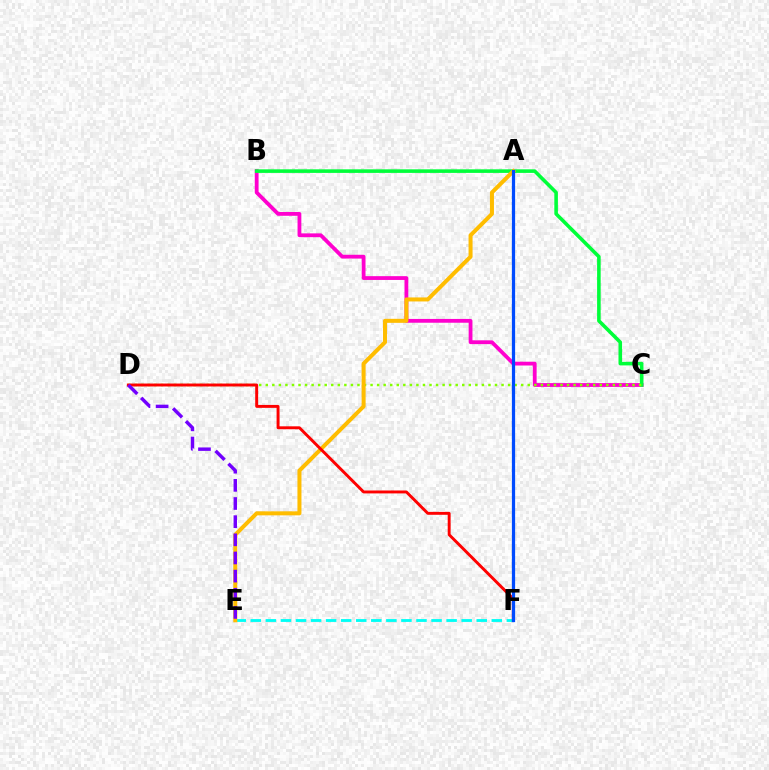{('B', 'C'): [{'color': '#ff00cf', 'line_style': 'solid', 'thickness': 2.73}, {'color': '#00ff39', 'line_style': 'solid', 'thickness': 2.58}], ('E', 'F'): [{'color': '#00fff6', 'line_style': 'dashed', 'thickness': 2.05}], ('C', 'D'): [{'color': '#84ff00', 'line_style': 'dotted', 'thickness': 1.78}], ('A', 'E'): [{'color': '#ffbd00', 'line_style': 'solid', 'thickness': 2.89}], ('D', 'F'): [{'color': '#ff0000', 'line_style': 'solid', 'thickness': 2.1}], ('A', 'F'): [{'color': '#004bff', 'line_style': 'solid', 'thickness': 2.33}], ('D', 'E'): [{'color': '#7200ff', 'line_style': 'dashed', 'thickness': 2.47}]}